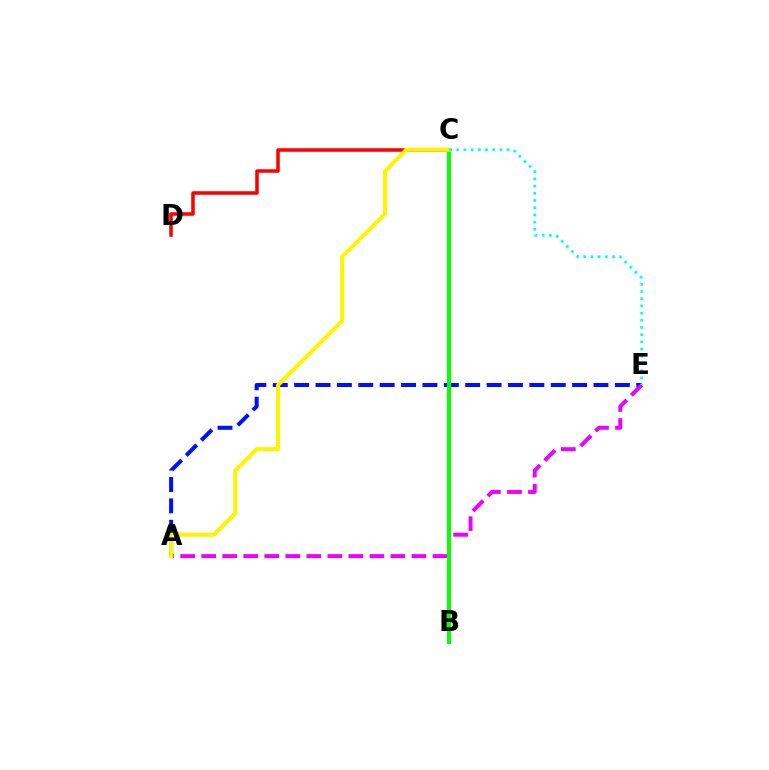{('A', 'E'): [{'color': '#0010ff', 'line_style': 'dashed', 'thickness': 2.9}, {'color': '#ee00ff', 'line_style': 'dashed', 'thickness': 2.86}], ('C', 'D'): [{'color': '#ff0000', 'line_style': 'solid', 'thickness': 2.54}], ('B', 'C'): [{'color': '#08ff00', 'line_style': 'solid', 'thickness': 2.9}], ('A', 'C'): [{'color': '#fcf500', 'line_style': 'solid', 'thickness': 2.93}], ('C', 'E'): [{'color': '#00fff6', 'line_style': 'dotted', 'thickness': 1.96}]}